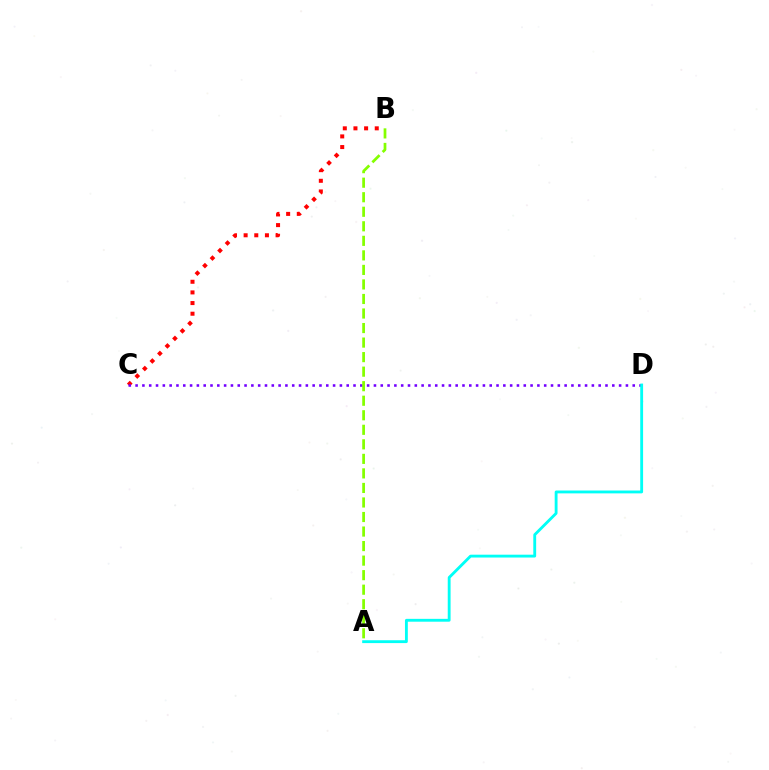{('B', 'C'): [{'color': '#ff0000', 'line_style': 'dotted', 'thickness': 2.89}], ('C', 'D'): [{'color': '#7200ff', 'line_style': 'dotted', 'thickness': 1.85}], ('A', 'B'): [{'color': '#84ff00', 'line_style': 'dashed', 'thickness': 1.97}], ('A', 'D'): [{'color': '#00fff6', 'line_style': 'solid', 'thickness': 2.05}]}